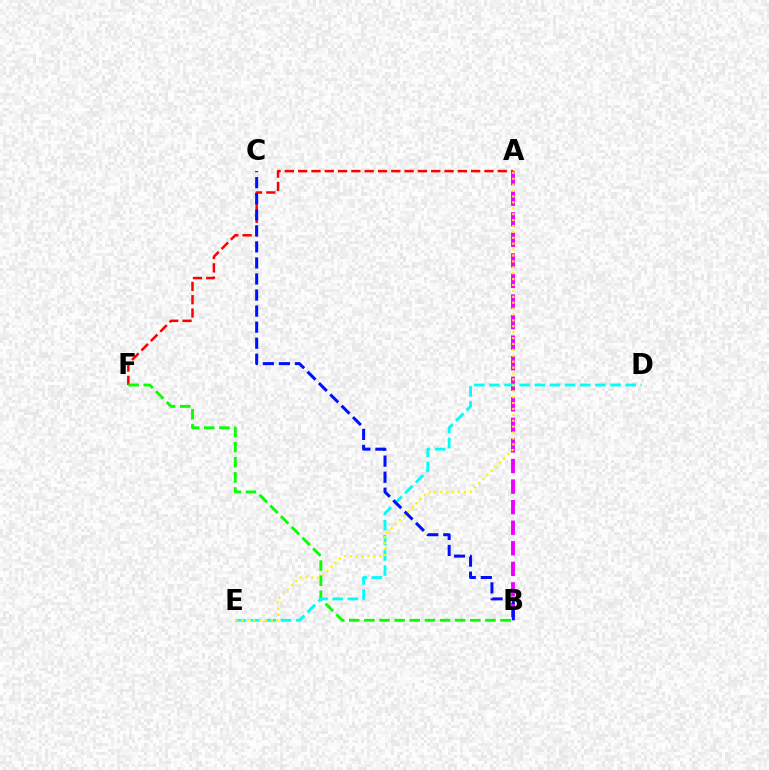{('A', 'F'): [{'color': '#ff0000', 'line_style': 'dashed', 'thickness': 1.81}], ('B', 'F'): [{'color': '#08ff00', 'line_style': 'dashed', 'thickness': 2.05}], ('A', 'B'): [{'color': '#ee00ff', 'line_style': 'dashed', 'thickness': 2.79}], ('D', 'E'): [{'color': '#00fff6', 'line_style': 'dashed', 'thickness': 2.06}], ('A', 'E'): [{'color': '#fcf500', 'line_style': 'dotted', 'thickness': 1.6}], ('B', 'C'): [{'color': '#0010ff', 'line_style': 'dashed', 'thickness': 2.18}]}